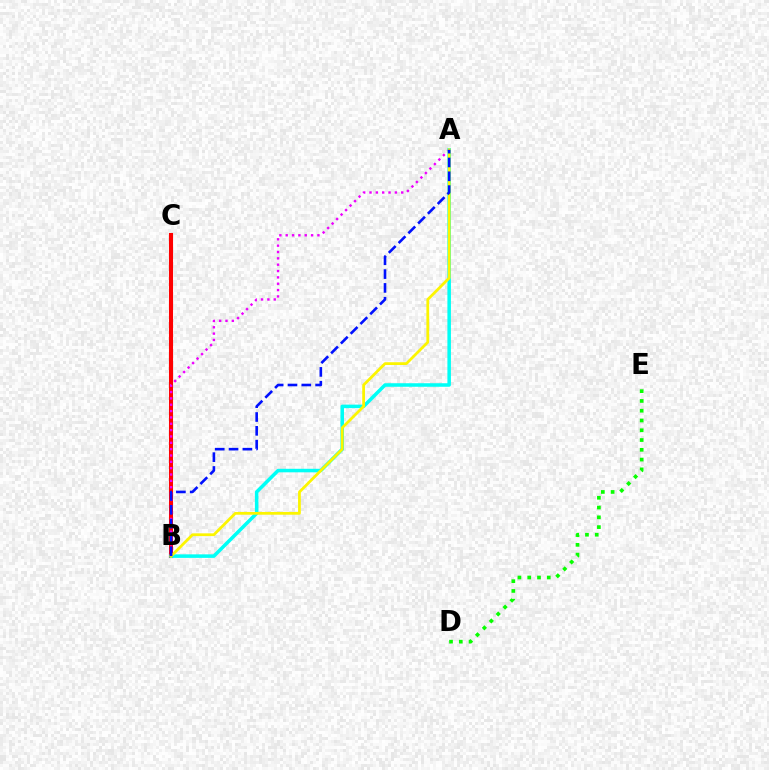{('B', 'C'): [{'color': '#ff0000', 'line_style': 'solid', 'thickness': 2.93}], ('A', 'B'): [{'color': '#ee00ff', 'line_style': 'dotted', 'thickness': 1.72}, {'color': '#00fff6', 'line_style': 'solid', 'thickness': 2.54}, {'color': '#fcf500', 'line_style': 'solid', 'thickness': 1.99}, {'color': '#0010ff', 'line_style': 'dashed', 'thickness': 1.88}], ('D', 'E'): [{'color': '#08ff00', 'line_style': 'dotted', 'thickness': 2.66}]}